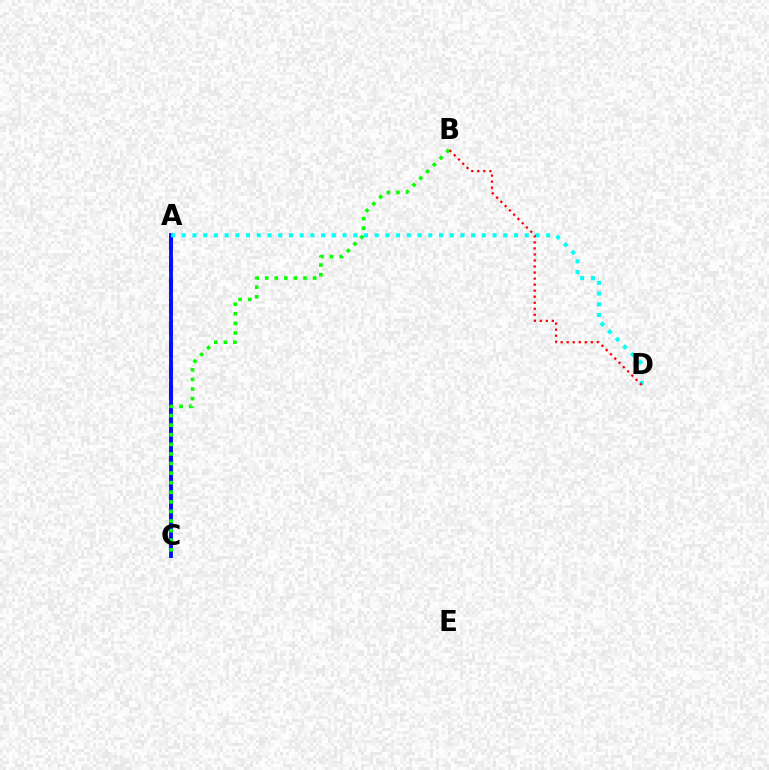{('A', 'C'): [{'color': '#fcf500', 'line_style': 'solid', 'thickness': 2.14}, {'color': '#ee00ff', 'line_style': 'dashed', 'thickness': 2.92}, {'color': '#0010ff', 'line_style': 'solid', 'thickness': 2.77}], ('A', 'D'): [{'color': '#00fff6', 'line_style': 'dotted', 'thickness': 2.91}], ('B', 'C'): [{'color': '#08ff00', 'line_style': 'dotted', 'thickness': 2.61}], ('B', 'D'): [{'color': '#ff0000', 'line_style': 'dotted', 'thickness': 1.64}]}